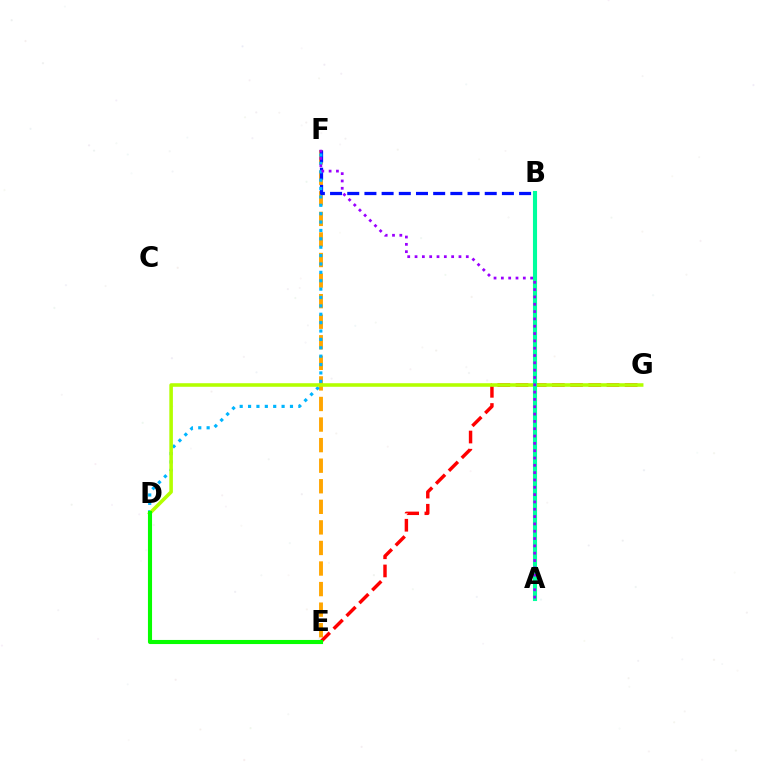{('E', 'F'): [{'color': '#ffa500', 'line_style': 'dashed', 'thickness': 2.79}], ('B', 'F'): [{'color': '#0010ff', 'line_style': 'dashed', 'thickness': 2.33}], ('D', 'F'): [{'color': '#00b5ff', 'line_style': 'dotted', 'thickness': 2.28}], ('E', 'G'): [{'color': '#ff0000', 'line_style': 'dashed', 'thickness': 2.47}], ('A', 'B'): [{'color': '#ff00bd', 'line_style': 'solid', 'thickness': 2.16}, {'color': '#00ff9d', 'line_style': 'solid', 'thickness': 2.94}], ('D', 'G'): [{'color': '#b3ff00', 'line_style': 'solid', 'thickness': 2.57}], ('D', 'E'): [{'color': '#08ff00', 'line_style': 'solid', 'thickness': 2.95}], ('A', 'F'): [{'color': '#9b00ff', 'line_style': 'dotted', 'thickness': 1.99}]}